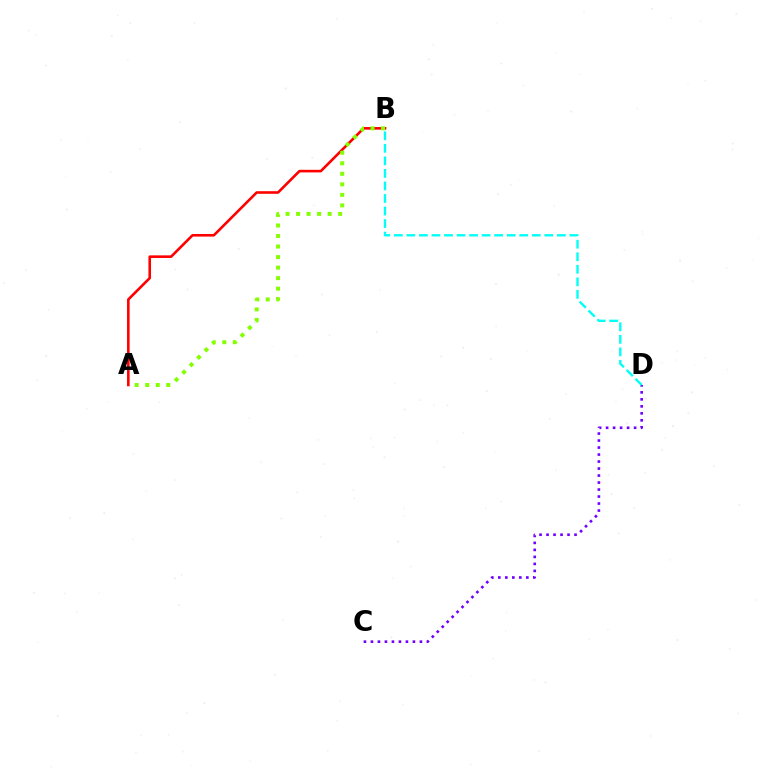{('C', 'D'): [{'color': '#7200ff', 'line_style': 'dotted', 'thickness': 1.9}], ('B', 'D'): [{'color': '#00fff6', 'line_style': 'dashed', 'thickness': 1.7}], ('A', 'B'): [{'color': '#ff0000', 'line_style': 'solid', 'thickness': 1.88}, {'color': '#84ff00', 'line_style': 'dotted', 'thickness': 2.86}]}